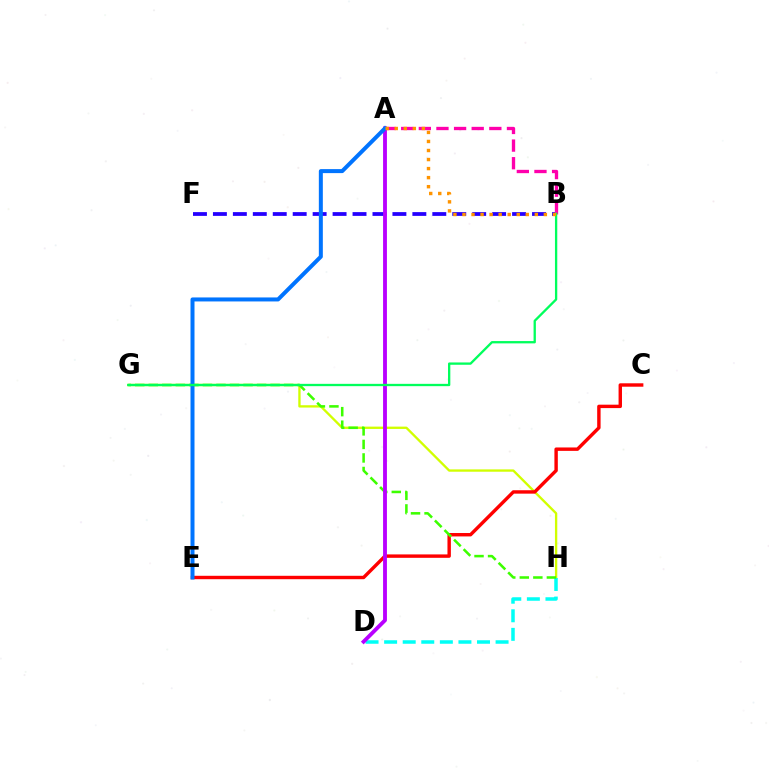{('B', 'F'): [{'color': '#2500ff', 'line_style': 'dashed', 'thickness': 2.71}], ('G', 'H'): [{'color': '#d1ff00', 'line_style': 'solid', 'thickness': 1.68}, {'color': '#3dff00', 'line_style': 'dashed', 'thickness': 1.84}], ('C', 'E'): [{'color': '#ff0000', 'line_style': 'solid', 'thickness': 2.46}], ('A', 'B'): [{'color': '#ff00ac', 'line_style': 'dashed', 'thickness': 2.39}, {'color': '#ff9400', 'line_style': 'dotted', 'thickness': 2.46}], ('D', 'H'): [{'color': '#00fff6', 'line_style': 'dashed', 'thickness': 2.52}], ('A', 'D'): [{'color': '#b900ff', 'line_style': 'solid', 'thickness': 2.78}], ('A', 'E'): [{'color': '#0074ff', 'line_style': 'solid', 'thickness': 2.88}], ('B', 'G'): [{'color': '#00ff5c', 'line_style': 'solid', 'thickness': 1.67}]}